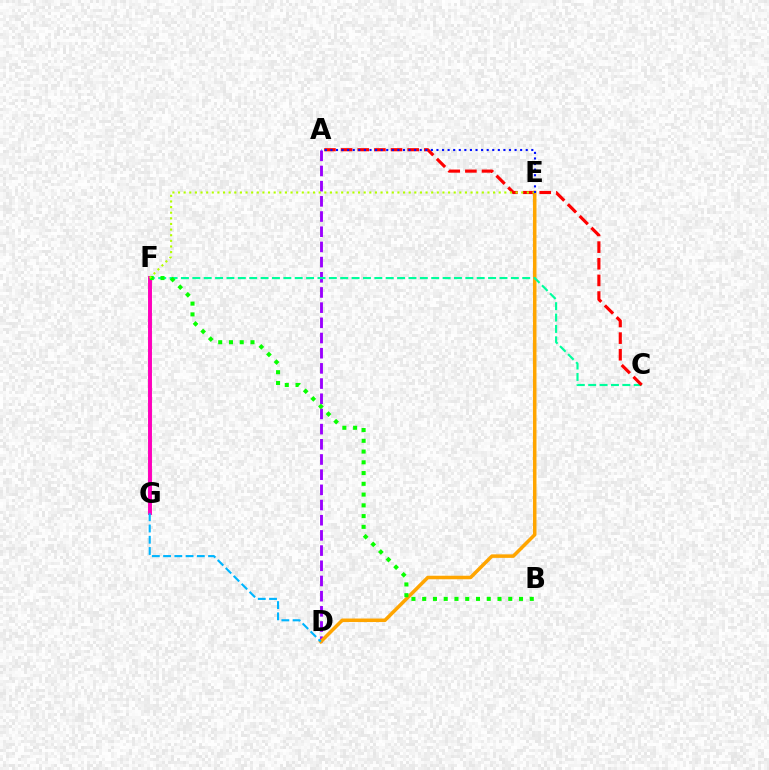{('A', 'D'): [{'color': '#9b00ff', 'line_style': 'dashed', 'thickness': 2.06}], ('D', 'E'): [{'color': '#ffa500', 'line_style': 'solid', 'thickness': 2.53}], ('C', 'F'): [{'color': '#00ff9d', 'line_style': 'dashed', 'thickness': 1.55}], ('A', 'C'): [{'color': '#ff0000', 'line_style': 'dashed', 'thickness': 2.26}], ('F', 'G'): [{'color': '#ff00bd', 'line_style': 'solid', 'thickness': 2.83}], ('B', 'F'): [{'color': '#08ff00', 'line_style': 'dotted', 'thickness': 2.92}], ('E', 'F'): [{'color': '#b3ff00', 'line_style': 'dotted', 'thickness': 1.53}], ('D', 'G'): [{'color': '#00b5ff', 'line_style': 'dashed', 'thickness': 1.53}], ('A', 'E'): [{'color': '#0010ff', 'line_style': 'dotted', 'thickness': 1.52}]}